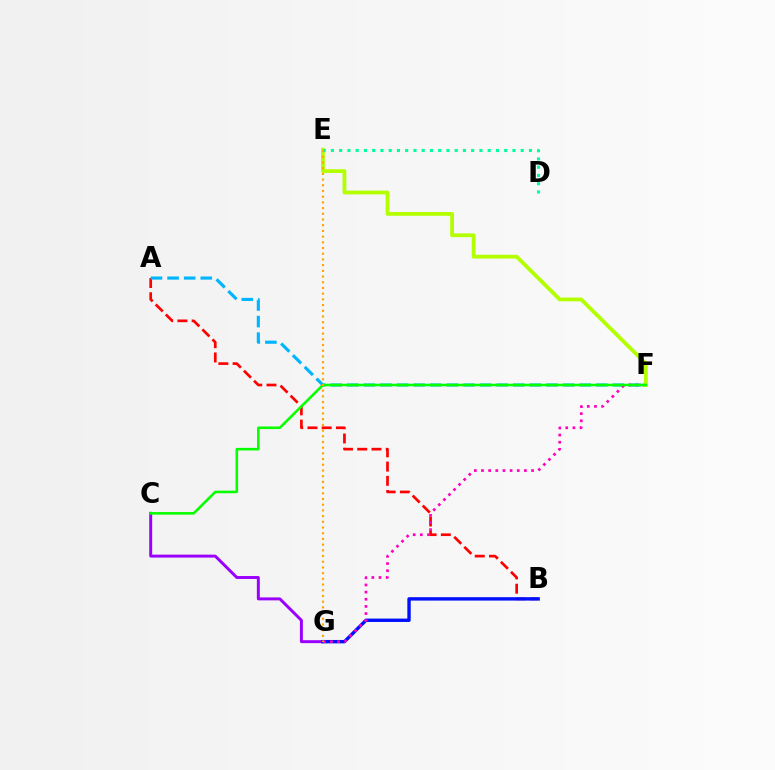{('A', 'B'): [{'color': '#ff0000', 'line_style': 'dashed', 'thickness': 1.93}], ('C', 'G'): [{'color': '#9b00ff', 'line_style': 'solid', 'thickness': 2.13}], ('A', 'F'): [{'color': '#00b5ff', 'line_style': 'dashed', 'thickness': 2.25}], ('B', 'G'): [{'color': '#0010ff', 'line_style': 'solid', 'thickness': 2.44}], ('F', 'G'): [{'color': '#ff00bd', 'line_style': 'dotted', 'thickness': 1.94}], ('E', 'F'): [{'color': '#b3ff00', 'line_style': 'solid', 'thickness': 2.72}], ('C', 'F'): [{'color': '#08ff00', 'line_style': 'solid', 'thickness': 1.86}], ('D', 'E'): [{'color': '#00ff9d', 'line_style': 'dotted', 'thickness': 2.24}], ('E', 'G'): [{'color': '#ffa500', 'line_style': 'dotted', 'thickness': 1.55}]}